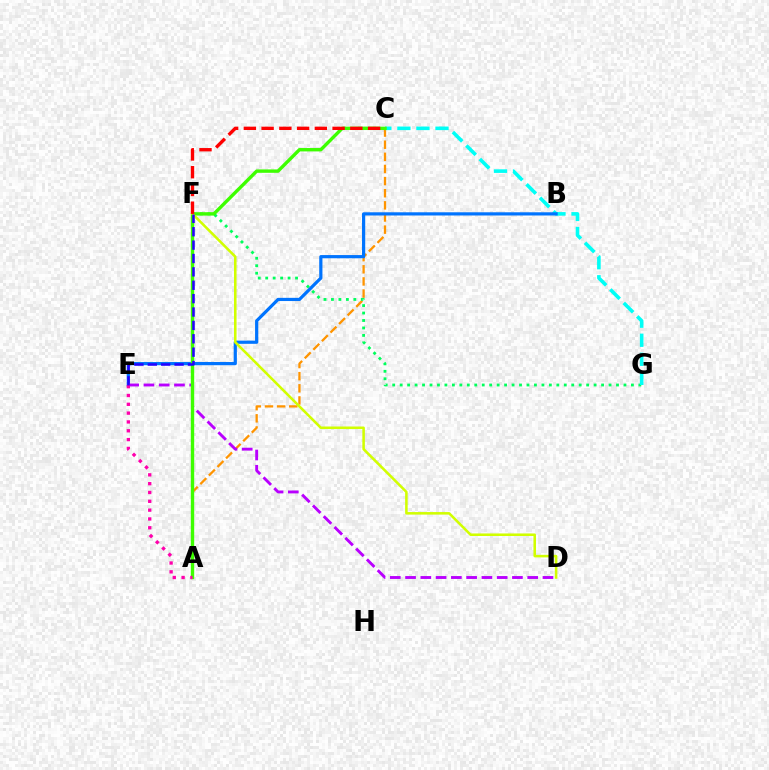{('A', 'C'): [{'color': '#ff9400', 'line_style': 'dashed', 'thickness': 1.65}, {'color': '#3dff00', 'line_style': 'solid', 'thickness': 2.44}], ('F', 'G'): [{'color': '#00ff5c', 'line_style': 'dotted', 'thickness': 2.03}], ('C', 'G'): [{'color': '#00fff6', 'line_style': 'dashed', 'thickness': 2.59}], ('B', 'E'): [{'color': '#0074ff', 'line_style': 'solid', 'thickness': 2.3}], ('D', 'E'): [{'color': '#b900ff', 'line_style': 'dashed', 'thickness': 2.07}], ('D', 'F'): [{'color': '#d1ff00', 'line_style': 'solid', 'thickness': 1.83}], ('A', 'E'): [{'color': '#ff00ac', 'line_style': 'dotted', 'thickness': 2.4}], ('E', 'F'): [{'color': '#2500ff', 'line_style': 'dashed', 'thickness': 1.82}], ('C', 'F'): [{'color': '#ff0000', 'line_style': 'dashed', 'thickness': 2.41}]}